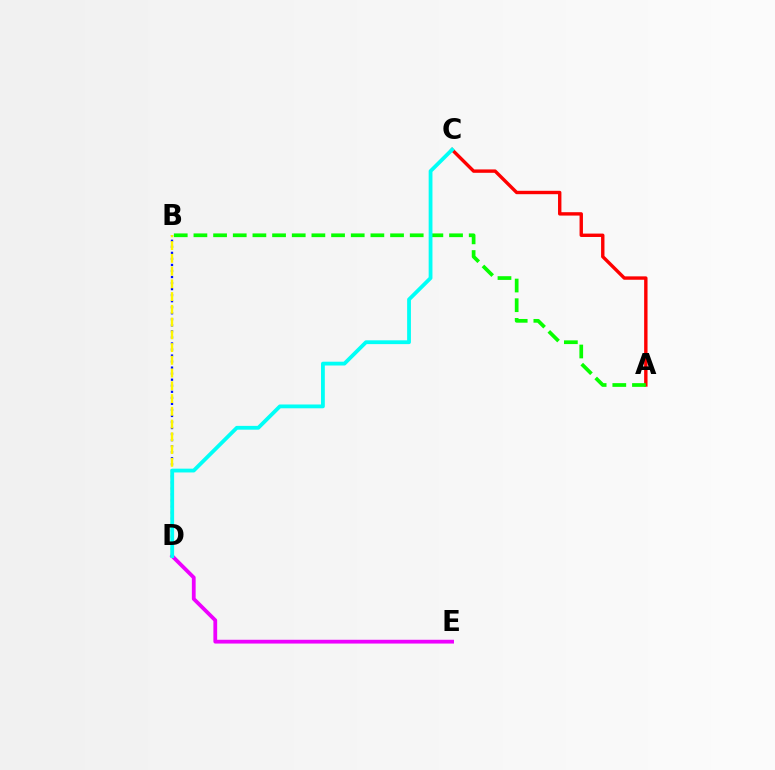{('A', 'C'): [{'color': '#ff0000', 'line_style': 'solid', 'thickness': 2.44}], ('B', 'D'): [{'color': '#0010ff', 'line_style': 'dotted', 'thickness': 1.64}, {'color': '#fcf500', 'line_style': 'dashed', 'thickness': 1.73}], ('A', 'B'): [{'color': '#08ff00', 'line_style': 'dashed', 'thickness': 2.67}], ('D', 'E'): [{'color': '#ee00ff', 'line_style': 'solid', 'thickness': 2.72}], ('C', 'D'): [{'color': '#00fff6', 'line_style': 'solid', 'thickness': 2.74}]}